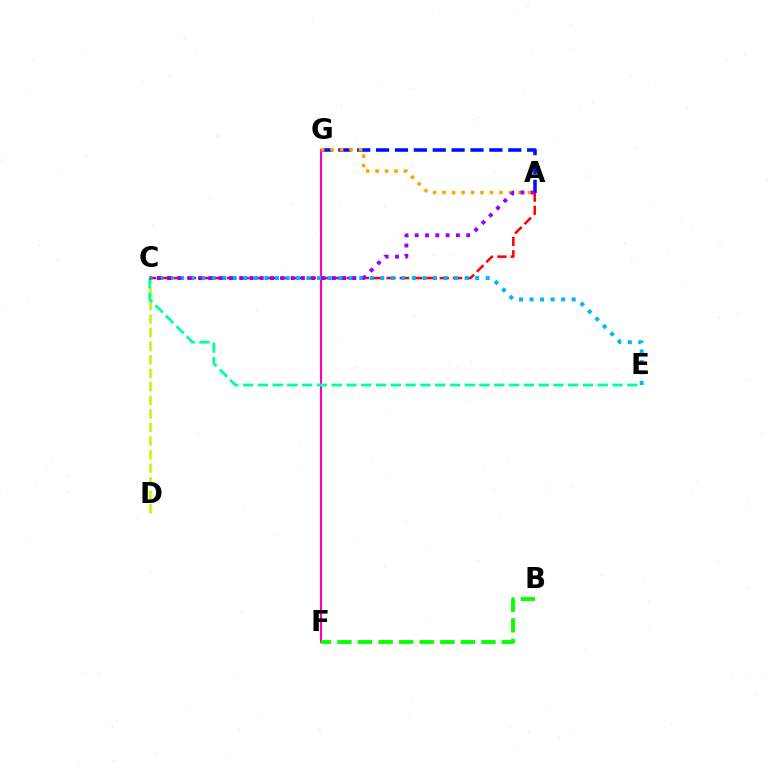{('C', 'D'): [{'color': '#b3ff00', 'line_style': 'dashed', 'thickness': 1.84}], ('A', 'G'): [{'color': '#0010ff', 'line_style': 'dashed', 'thickness': 2.57}, {'color': '#ffa500', 'line_style': 'dotted', 'thickness': 2.58}], ('F', 'G'): [{'color': '#ff00bd', 'line_style': 'solid', 'thickness': 1.52}], ('A', 'C'): [{'color': '#ff0000', 'line_style': 'dashed', 'thickness': 1.81}, {'color': '#9b00ff', 'line_style': 'dotted', 'thickness': 2.8}], ('B', 'F'): [{'color': '#08ff00', 'line_style': 'dashed', 'thickness': 2.8}], ('C', 'E'): [{'color': '#00ff9d', 'line_style': 'dashed', 'thickness': 2.01}, {'color': '#00b5ff', 'line_style': 'dotted', 'thickness': 2.86}]}